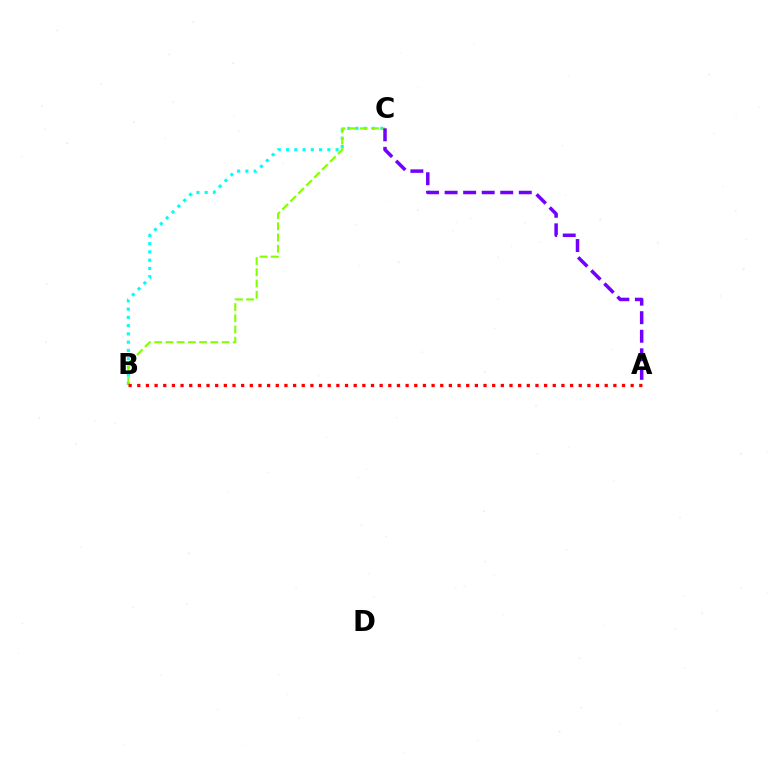{('B', 'C'): [{'color': '#00fff6', 'line_style': 'dotted', 'thickness': 2.24}, {'color': '#84ff00', 'line_style': 'dashed', 'thickness': 1.53}], ('A', 'B'): [{'color': '#ff0000', 'line_style': 'dotted', 'thickness': 2.35}], ('A', 'C'): [{'color': '#7200ff', 'line_style': 'dashed', 'thickness': 2.52}]}